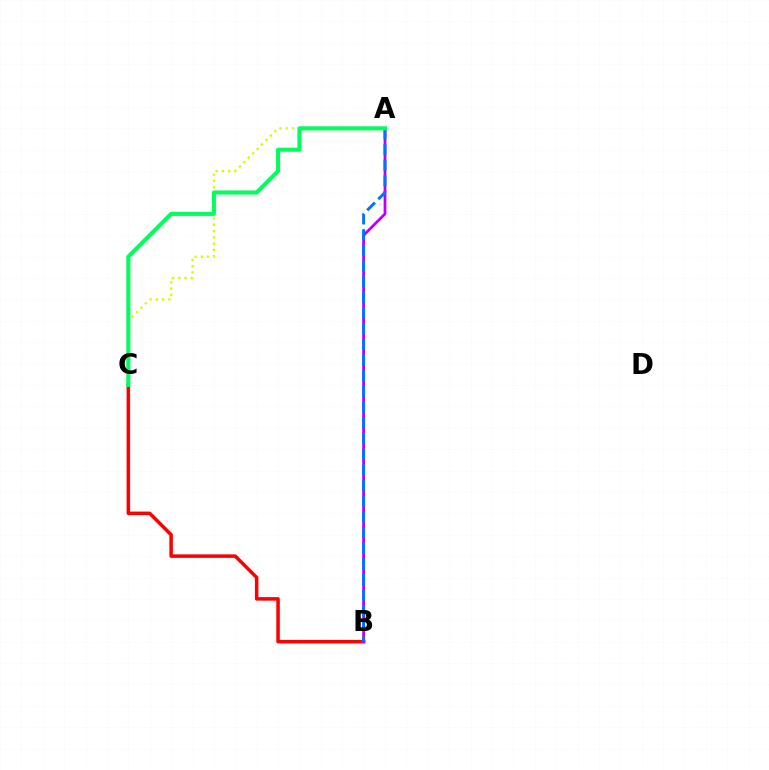{('B', 'C'): [{'color': '#ff0000', 'line_style': 'solid', 'thickness': 2.54}], ('A', 'C'): [{'color': '#d1ff00', 'line_style': 'dotted', 'thickness': 1.7}, {'color': '#00ff5c', 'line_style': 'solid', 'thickness': 2.93}], ('A', 'B'): [{'color': '#b900ff', 'line_style': 'solid', 'thickness': 2.0}, {'color': '#0074ff', 'line_style': 'dashed', 'thickness': 2.13}]}